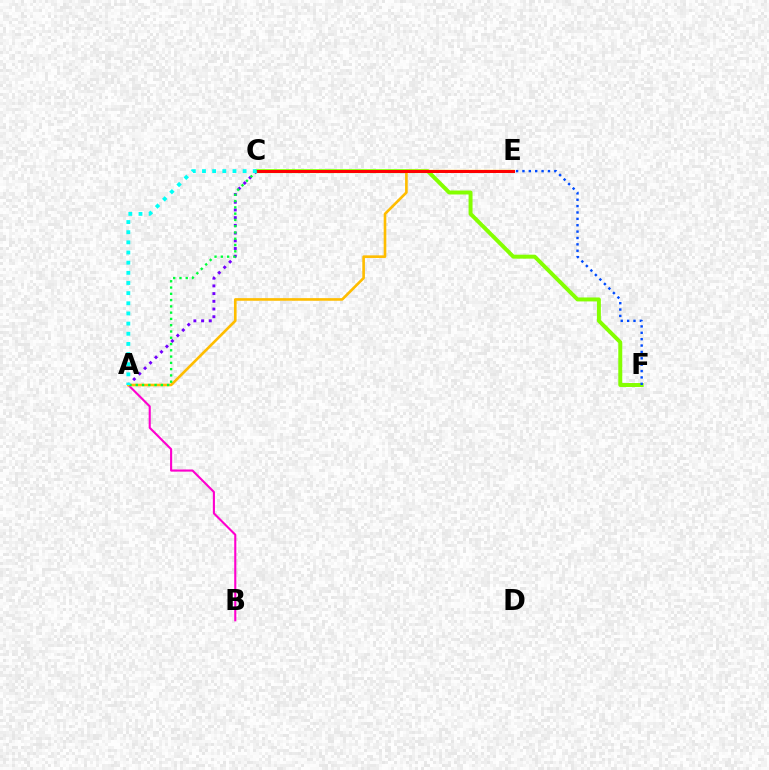{('A', 'C'): [{'color': '#7200ff', 'line_style': 'dotted', 'thickness': 2.09}, {'color': '#00ff39', 'line_style': 'dotted', 'thickness': 1.71}, {'color': '#00fff6', 'line_style': 'dotted', 'thickness': 2.76}], ('A', 'B'): [{'color': '#ff00cf', 'line_style': 'solid', 'thickness': 1.51}], ('C', 'F'): [{'color': '#84ff00', 'line_style': 'solid', 'thickness': 2.85}], ('A', 'E'): [{'color': '#ffbd00', 'line_style': 'solid', 'thickness': 1.89}], ('E', 'F'): [{'color': '#004bff', 'line_style': 'dotted', 'thickness': 1.73}], ('C', 'E'): [{'color': '#ff0000', 'line_style': 'solid', 'thickness': 2.15}]}